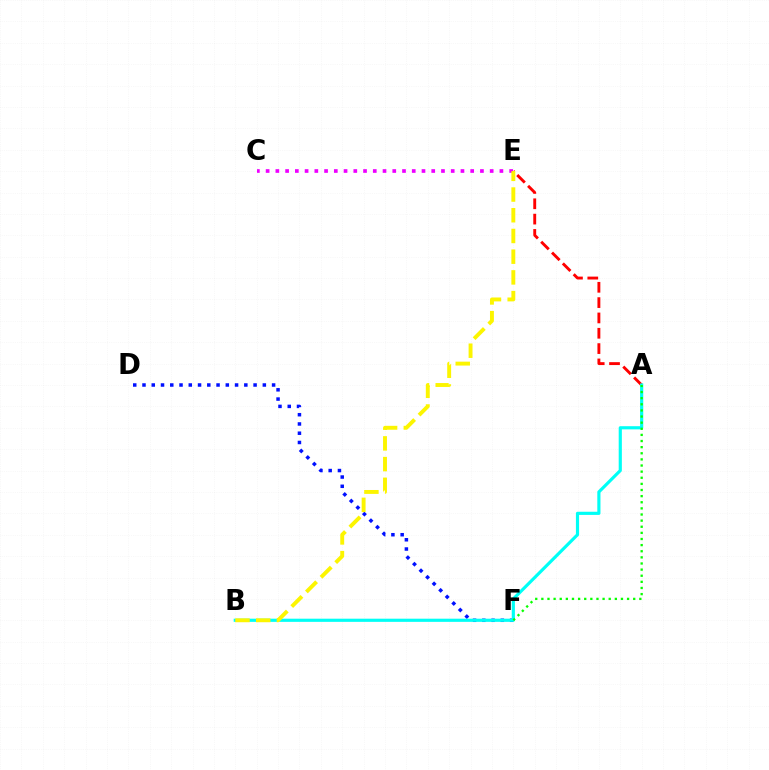{('D', 'F'): [{'color': '#0010ff', 'line_style': 'dotted', 'thickness': 2.52}], ('A', 'E'): [{'color': '#ff0000', 'line_style': 'dashed', 'thickness': 2.08}], ('C', 'E'): [{'color': '#ee00ff', 'line_style': 'dotted', 'thickness': 2.65}], ('A', 'B'): [{'color': '#00fff6', 'line_style': 'solid', 'thickness': 2.28}], ('B', 'E'): [{'color': '#fcf500', 'line_style': 'dashed', 'thickness': 2.81}], ('A', 'F'): [{'color': '#08ff00', 'line_style': 'dotted', 'thickness': 1.66}]}